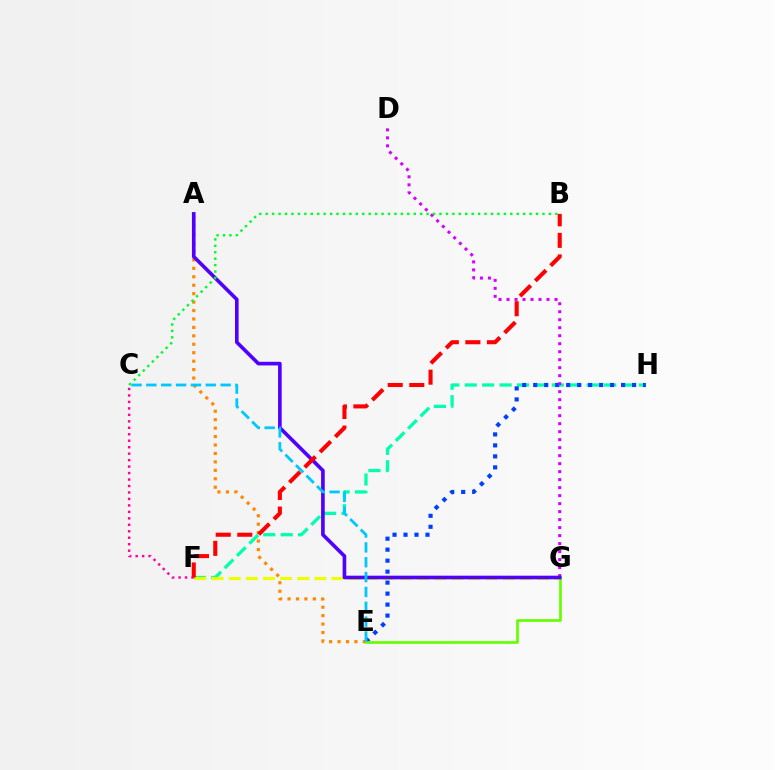{('F', 'H'): [{'color': '#00ffaf', 'line_style': 'dashed', 'thickness': 2.37}], ('F', 'G'): [{'color': '#eeff00', 'line_style': 'dashed', 'thickness': 2.33}], ('E', 'H'): [{'color': '#003fff', 'line_style': 'dotted', 'thickness': 2.99}], ('A', 'E'): [{'color': '#ff8800', 'line_style': 'dotted', 'thickness': 2.29}], ('D', 'G'): [{'color': '#d600ff', 'line_style': 'dotted', 'thickness': 2.17}], ('E', 'G'): [{'color': '#66ff00', 'line_style': 'solid', 'thickness': 1.95}], ('C', 'F'): [{'color': '#ff00a0', 'line_style': 'dotted', 'thickness': 1.76}], ('A', 'G'): [{'color': '#4f00ff', 'line_style': 'solid', 'thickness': 2.61}], ('C', 'E'): [{'color': '#00c7ff', 'line_style': 'dashed', 'thickness': 2.02}], ('B', 'C'): [{'color': '#00ff27', 'line_style': 'dotted', 'thickness': 1.75}], ('B', 'F'): [{'color': '#ff0000', 'line_style': 'dashed', 'thickness': 2.93}]}